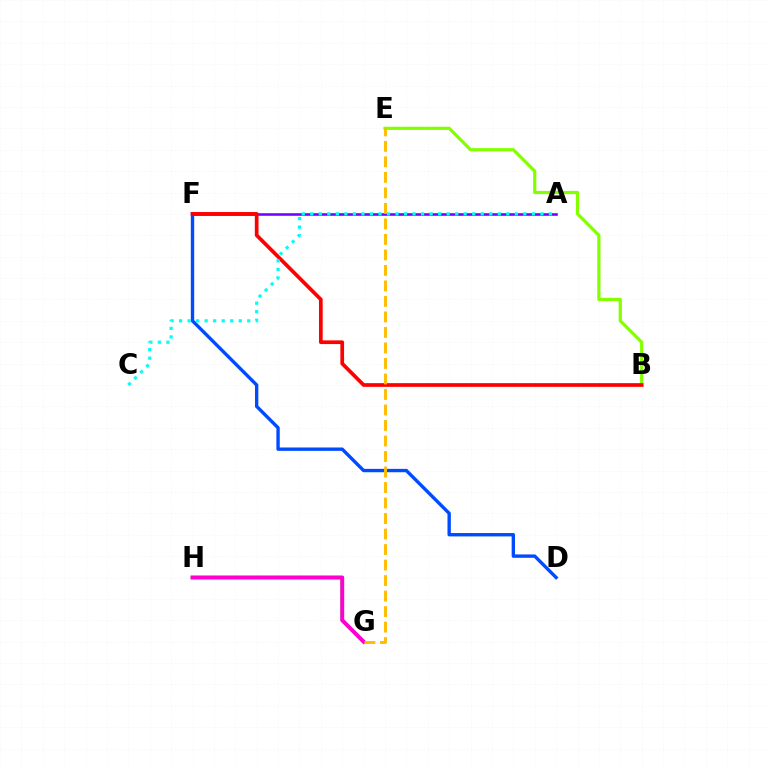{('B', 'E'): [{'color': '#84ff00', 'line_style': 'solid', 'thickness': 2.31}], ('D', 'F'): [{'color': '#004bff', 'line_style': 'solid', 'thickness': 2.42}], ('G', 'H'): [{'color': '#00ff39', 'line_style': 'solid', 'thickness': 2.37}, {'color': '#ff00cf', 'line_style': 'solid', 'thickness': 2.84}], ('A', 'F'): [{'color': '#7200ff', 'line_style': 'solid', 'thickness': 1.85}], ('B', 'F'): [{'color': '#ff0000', 'line_style': 'solid', 'thickness': 2.67}], ('E', 'G'): [{'color': '#ffbd00', 'line_style': 'dashed', 'thickness': 2.11}], ('A', 'C'): [{'color': '#00fff6', 'line_style': 'dotted', 'thickness': 2.32}]}